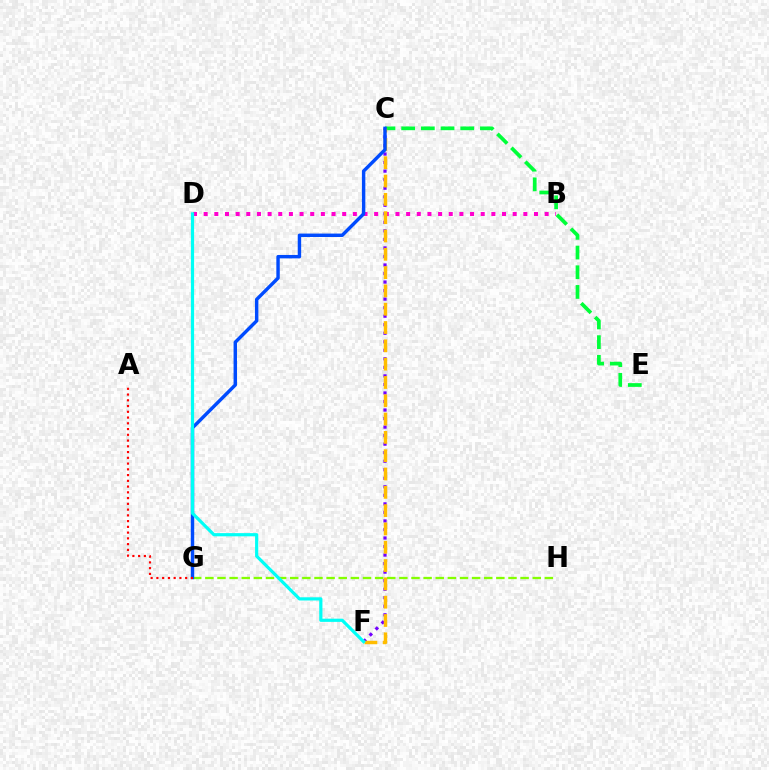{('B', 'D'): [{'color': '#ff00cf', 'line_style': 'dotted', 'thickness': 2.9}], ('G', 'H'): [{'color': '#84ff00', 'line_style': 'dashed', 'thickness': 1.65}], ('C', 'E'): [{'color': '#00ff39', 'line_style': 'dashed', 'thickness': 2.67}], ('C', 'F'): [{'color': '#7200ff', 'line_style': 'dotted', 'thickness': 2.32}, {'color': '#ffbd00', 'line_style': 'dashed', 'thickness': 2.49}], ('C', 'G'): [{'color': '#004bff', 'line_style': 'solid', 'thickness': 2.47}], ('D', 'F'): [{'color': '#00fff6', 'line_style': 'solid', 'thickness': 2.3}], ('A', 'G'): [{'color': '#ff0000', 'line_style': 'dotted', 'thickness': 1.56}]}